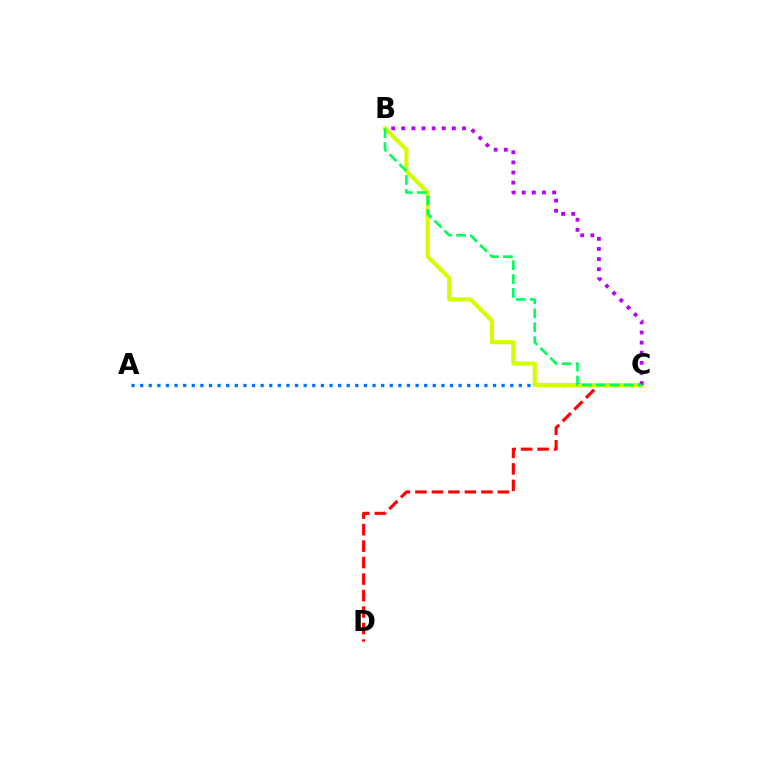{('A', 'C'): [{'color': '#0074ff', 'line_style': 'dotted', 'thickness': 2.34}], ('C', 'D'): [{'color': '#ff0000', 'line_style': 'dashed', 'thickness': 2.24}], ('B', 'C'): [{'color': '#d1ff00', 'line_style': 'solid', 'thickness': 2.94}, {'color': '#b900ff', 'line_style': 'dotted', 'thickness': 2.75}, {'color': '#00ff5c', 'line_style': 'dashed', 'thickness': 1.89}]}